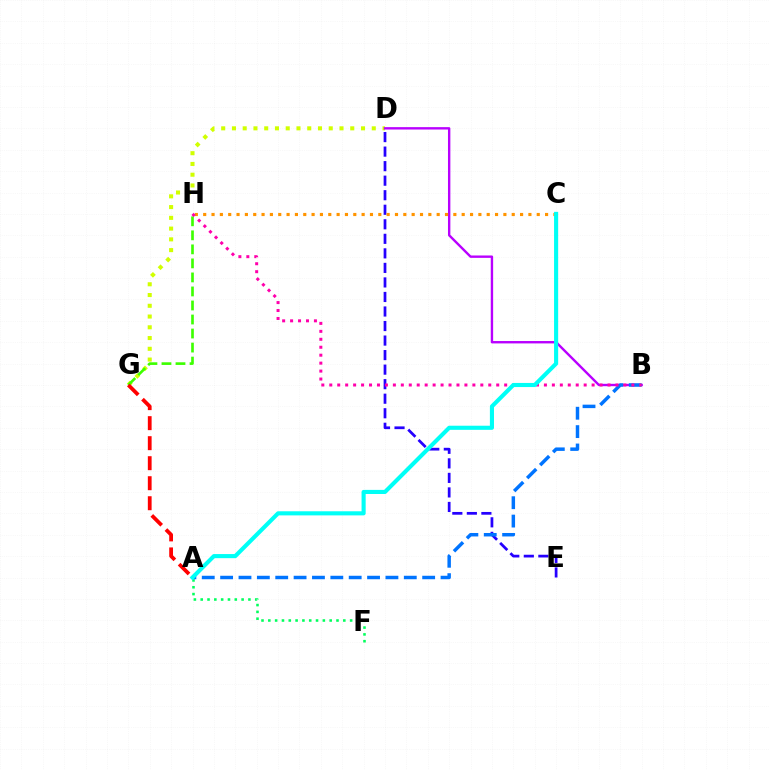{('D', 'G'): [{'color': '#d1ff00', 'line_style': 'dotted', 'thickness': 2.92}], ('A', 'F'): [{'color': '#00ff5c', 'line_style': 'dotted', 'thickness': 1.85}], ('B', 'D'): [{'color': '#b900ff', 'line_style': 'solid', 'thickness': 1.72}], ('D', 'E'): [{'color': '#2500ff', 'line_style': 'dashed', 'thickness': 1.97}], ('G', 'H'): [{'color': '#3dff00', 'line_style': 'dashed', 'thickness': 1.91}], ('A', 'B'): [{'color': '#0074ff', 'line_style': 'dashed', 'thickness': 2.5}], ('C', 'H'): [{'color': '#ff9400', 'line_style': 'dotted', 'thickness': 2.27}], ('B', 'H'): [{'color': '#ff00ac', 'line_style': 'dotted', 'thickness': 2.16}], ('A', 'G'): [{'color': '#ff0000', 'line_style': 'dashed', 'thickness': 2.72}], ('A', 'C'): [{'color': '#00fff6', 'line_style': 'solid', 'thickness': 2.96}]}